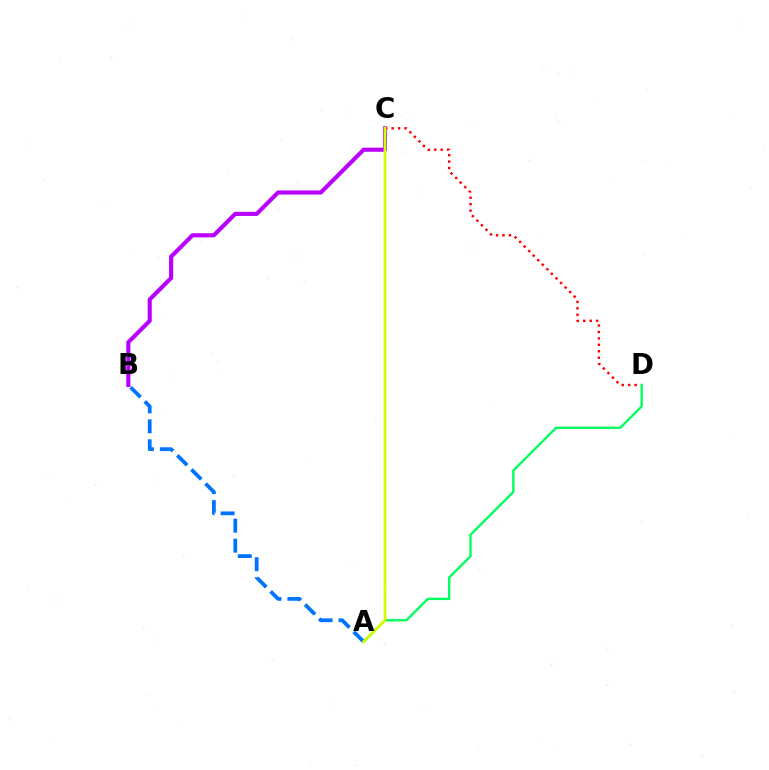{('B', 'C'): [{'color': '#b900ff', 'line_style': 'solid', 'thickness': 2.96}], ('C', 'D'): [{'color': '#ff0000', 'line_style': 'dotted', 'thickness': 1.75}], ('A', 'D'): [{'color': '#00ff5c', 'line_style': 'solid', 'thickness': 1.69}], ('A', 'B'): [{'color': '#0074ff', 'line_style': 'dashed', 'thickness': 2.71}], ('A', 'C'): [{'color': '#d1ff00', 'line_style': 'solid', 'thickness': 1.99}]}